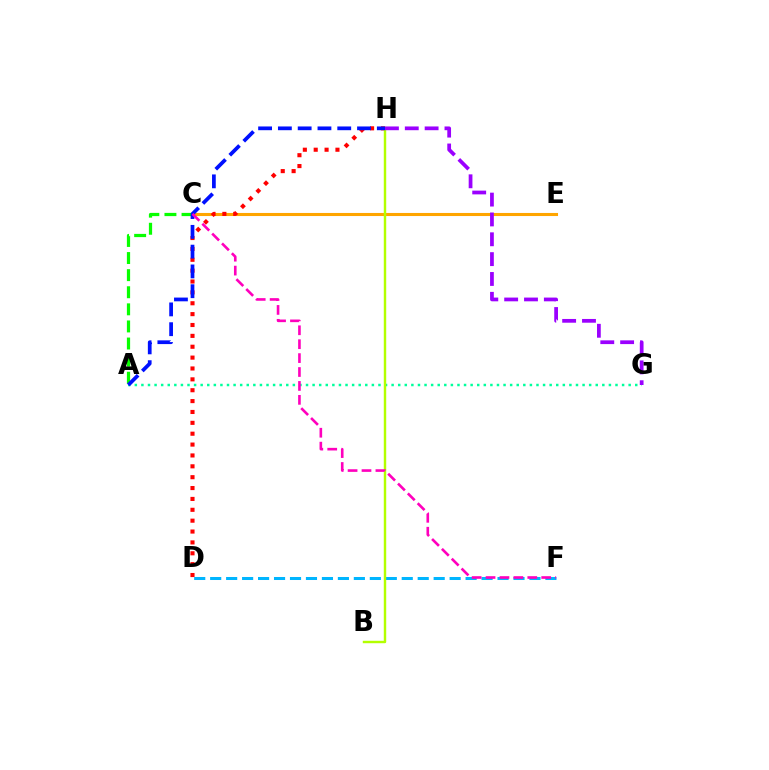{('A', 'C'): [{'color': '#08ff00', 'line_style': 'dashed', 'thickness': 2.32}], ('C', 'E'): [{'color': '#ffa500', 'line_style': 'solid', 'thickness': 2.21}], ('D', 'H'): [{'color': '#ff0000', 'line_style': 'dotted', 'thickness': 2.95}], ('A', 'G'): [{'color': '#00ff9d', 'line_style': 'dotted', 'thickness': 1.79}], ('D', 'F'): [{'color': '#00b5ff', 'line_style': 'dashed', 'thickness': 2.17}], ('B', 'H'): [{'color': '#b3ff00', 'line_style': 'solid', 'thickness': 1.75}], ('G', 'H'): [{'color': '#9b00ff', 'line_style': 'dashed', 'thickness': 2.7}], ('A', 'H'): [{'color': '#0010ff', 'line_style': 'dashed', 'thickness': 2.69}], ('C', 'F'): [{'color': '#ff00bd', 'line_style': 'dashed', 'thickness': 1.89}]}